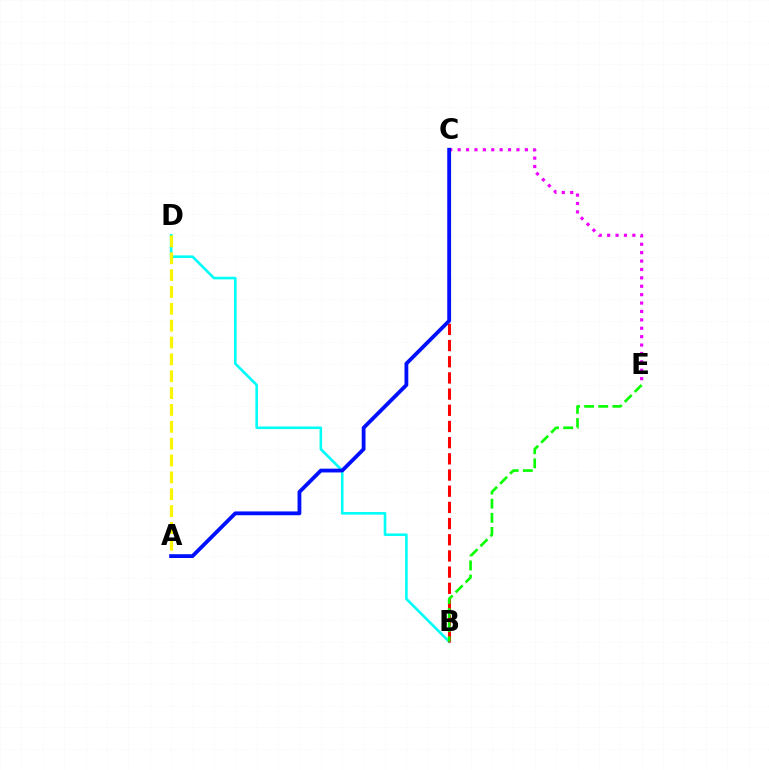{('B', 'D'): [{'color': '#00fff6', 'line_style': 'solid', 'thickness': 1.88}], ('B', 'C'): [{'color': '#ff0000', 'line_style': 'dashed', 'thickness': 2.2}], ('A', 'D'): [{'color': '#fcf500', 'line_style': 'dashed', 'thickness': 2.29}], ('C', 'E'): [{'color': '#ee00ff', 'line_style': 'dotted', 'thickness': 2.28}], ('B', 'E'): [{'color': '#08ff00', 'line_style': 'dashed', 'thickness': 1.92}], ('A', 'C'): [{'color': '#0010ff', 'line_style': 'solid', 'thickness': 2.74}]}